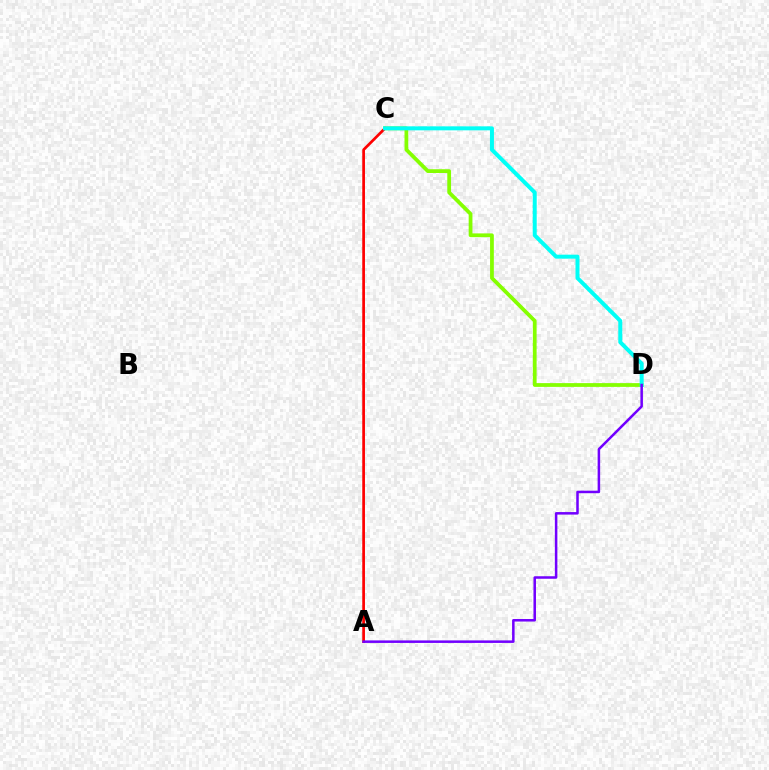{('C', 'D'): [{'color': '#84ff00', 'line_style': 'solid', 'thickness': 2.71}, {'color': '#00fff6', 'line_style': 'solid', 'thickness': 2.87}], ('A', 'C'): [{'color': '#ff0000', 'line_style': 'solid', 'thickness': 1.95}], ('A', 'D'): [{'color': '#7200ff', 'line_style': 'solid', 'thickness': 1.81}]}